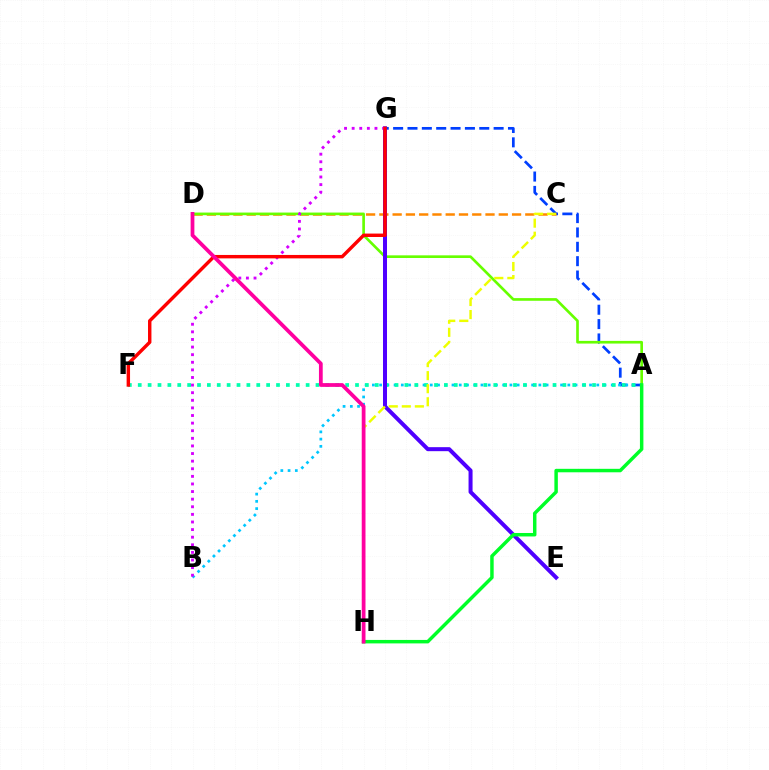{('A', 'G'): [{'color': '#003fff', 'line_style': 'dashed', 'thickness': 1.95}], ('C', 'D'): [{'color': '#ff8800', 'line_style': 'dashed', 'thickness': 1.8}], ('A', 'D'): [{'color': '#66ff00', 'line_style': 'solid', 'thickness': 1.92}], ('A', 'B'): [{'color': '#00c7ff', 'line_style': 'dotted', 'thickness': 1.97}], ('A', 'F'): [{'color': '#00ffaf', 'line_style': 'dotted', 'thickness': 2.68}], ('E', 'G'): [{'color': '#4f00ff', 'line_style': 'solid', 'thickness': 2.89}], ('A', 'H'): [{'color': '#00ff27', 'line_style': 'solid', 'thickness': 2.5}], ('C', 'H'): [{'color': '#eeff00', 'line_style': 'dashed', 'thickness': 1.77}], ('B', 'G'): [{'color': '#d600ff', 'line_style': 'dotted', 'thickness': 2.07}], ('F', 'G'): [{'color': '#ff0000', 'line_style': 'solid', 'thickness': 2.46}], ('D', 'H'): [{'color': '#ff00a0', 'line_style': 'solid', 'thickness': 2.71}]}